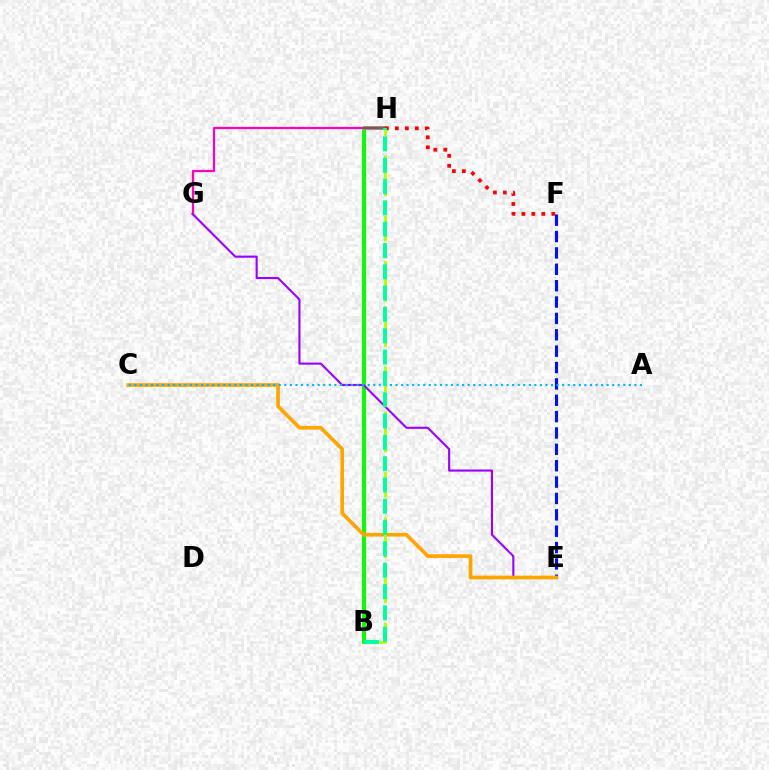{('B', 'H'): [{'color': '#08ff00', 'line_style': 'solid', 'thickness': 2.84}, {'color': '#b3ff00', 'line_style': 'dashed', 'thickness': 2.05}, {'color': '#00ff9d', 'line_style': 'dashed', 'thickness': 2.9}], ('G', 'H'): [{'color': '#ff00bd', 'line_style': 'solid', 'thickness': 1.61}], ('E', 'G'): [{'color': '#9b00ff', 'line_style': 'solid', 'thickness': 1.53}], ('F', 'H'): [{'color': '#ff0000', 'line_style': 'dotted', 'thickness': 2.71}], ('E', 'F'): [{'color': '#0010ff', 'line_style': 'dashed', 'thickness': 2.22}], ('C', 'E'): [{'color': '#ffa500', 'line_style': 'solid', 'thickness': 2.67}], ('A', 'C'): [{'color': '#00b5ff', 'line_style': 'dotted', 'thickness': 1.51}]}